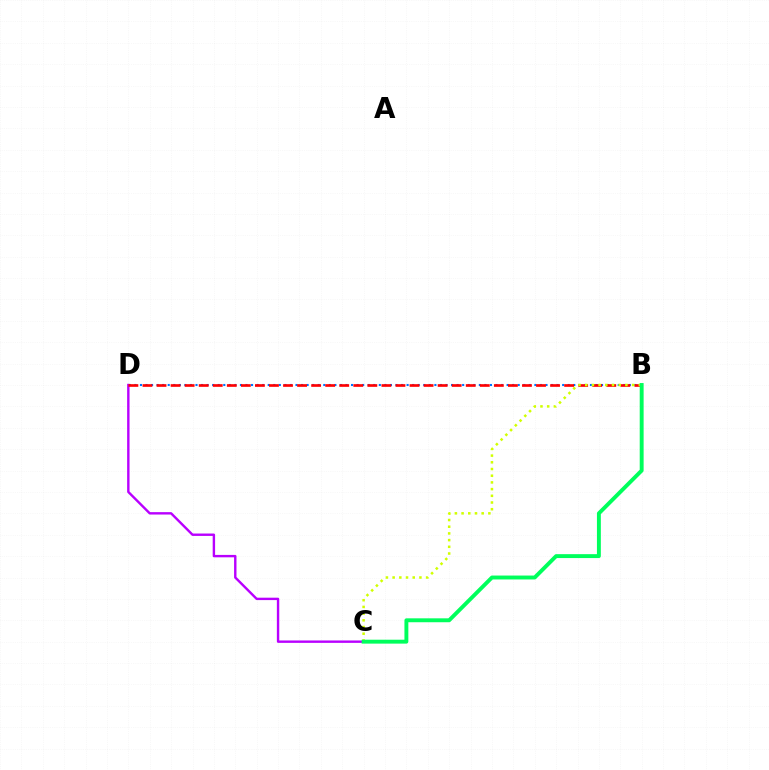{('B', 'D'): [{'color': '#0074ff', 'line_style': 'dotted', 'thickness': 1.51}, {'color': '#ff0000', 'line_style': 'dashed', 'thickness': 1.91}], ('C', 'D'): [{'color': '#b900ff', 'line_style': 'solid', 'thickness': 1.73}], ('B', 'C'): [{'color': '#d1ff00', 'line_style': 'dotted', 'thickness': 1.82}, {'color': '#00ff5c', 'line_style': 'solid', 'thickness': 2.82}]}